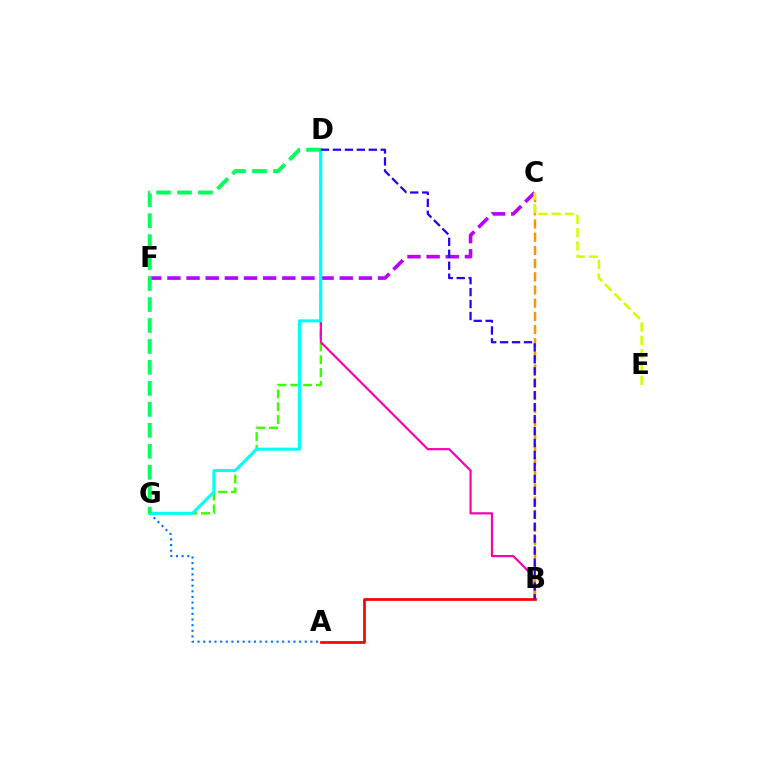{('D', 'G'): [{'color': '#3dff00', 'line_style': 'dashed', 'thickness': 1.74}, {'color': '#00fff6', 'line_style': 'solid', 'thickness': 2.18}, {'color': '#00ff5c', 'line_style': 'dashed', 'thickness': 2.85}], ('B', 'D'): [{'color': '#ff00ac', 'line_style': 'solid', 'thickness': 1.57}, {'color': '#2500ff', 'line_style': 'dashed', 'thickness': 1.62}], ('A', 'B'): [{'color': '#ff0000', 'line_style': 'solid', 'thickness': 1.96}], ('B', 'C'): [{'color': '#ff9400', 'line_style': 'dashed', 'thickness': 1.79}], ('A', 'G'): [{'color': '#0074ff', 'line_style': 'dotted', 'thickness': 1.53}], ('C', 'F'): [{'color': '#b900ff', 'line_style': 'dashed', 'thickness': 2.6}], ('C', 'E'): [{'color': '#d1ff00', 'line_style': 'dashed', 'thickness': 1.81}]}